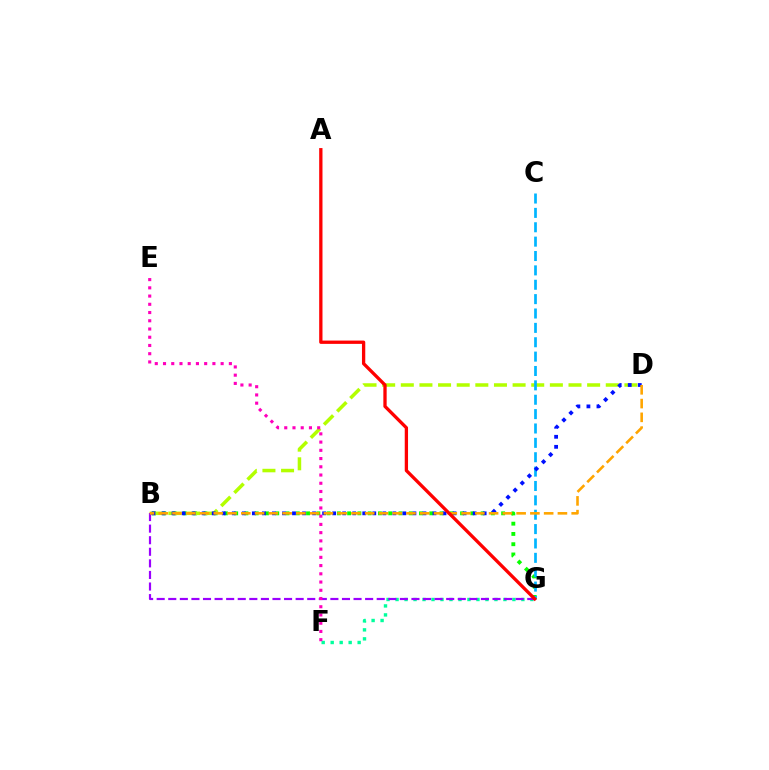{('B', 'G'): [{'color': '#08ff00', 'line_style': 'dotted', 'thickness': 2.79}, {'color': '#9b00ff', 'line_style': 'dashed', 'thickness': 1.57}], ('F', 'G'): [{'color': '#00ff9d', 'line_style': 'dotted', 'thickness': 2.44}], ('B', 'D'): [{'color': '#b3ff00', 'line_style': 'dashed', 'thickness': 2.53}, {'color': '#0010ff', 'line_style': 'dotted', 'thickness': 2.73}, {'color': '#ffa500', 'line_style': 'dashed', 'thickness': 1.87}], ('C', 'G'): [{'color': '#00b5ff', 'line_style': 'dashed', 'thickness': 1.95}], ('A', 'G'): [{'color': '#ff0000', 'line_style': 'solid', 'thickness': 2.38}], ('E', 'F'): [{'color': '#ff00bd', 'line_style': 'dotted', 'thickness': 2.24}]}